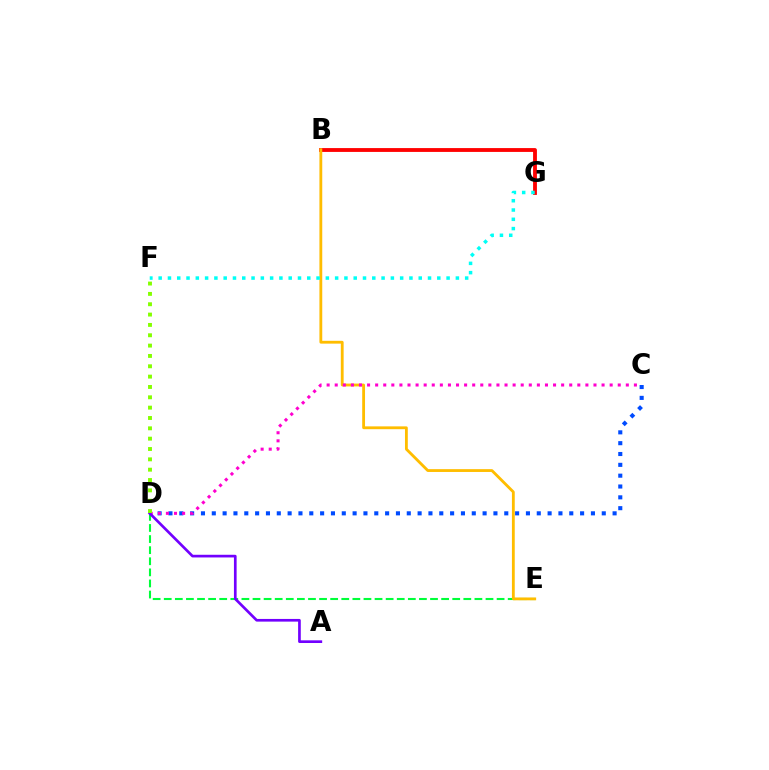{('D', 'E'): [{'color': '#00ff39', 'line_style': 'dashed', 'thickness': 1.51}], ('B', 'G'): [{'color': '#ff0000', 'line_style': 'solid', 'thickness': 2.76}], ('C', 'D'): [{'color': '#004bff', 'line_style': 'dotted', 'thickness': 2.94}, {'color': '#ff00cf', 'line_style': 'dotted', 'thickness': 2.2}], ('B', 'E'): [{'color': '#ffbd00', 'line_style': 'solid', 'thickness': 2.03}], ('A', 'D'): [{'color': '#7200ff', 'line_style': 'solid', 'thickness': 1.93}], ('D', 'F'): [{'color': '#84ff00', 'line_style': 'dotted', 'thickness': 2.81}], ('F', 'G'): [{'color': '#00fff6', 'line_style': 'dotted', 'thickness': 2.52}]}